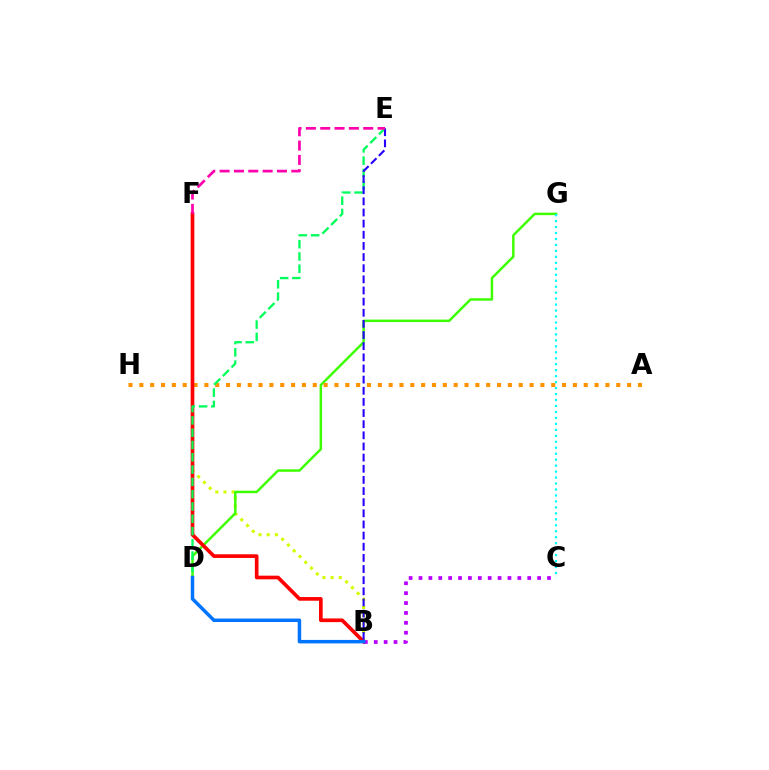{('B', 'F'): [{'color': '#d1ff00', 'line_style': 'dotted', 'thickness': 2.22}, {'color': '#ff0000', 'line_style': 'solid', 'thickness': 2.64}], ('D', 'G'): [{'color': '#3dff00', 'line_style': 'solid', 'thickness': 1.78}], ('A', 'H'): [{'color': '#ff9400', 'line_style': 'dotted', 'thickness': 2.95}], ('C', 'G'): [{'color': '#00fff6', 'line_style': 'dotted', 'thickness': 1.62}], ('B', 'C'): [{'color': '#b900ff', 'line_style': 'dotted', 'thickness': 2.69}], ('D', 'E'): [{'color': '#00ff5c', 'line_style': 'dashed', 'thickness': 1.67}], ('B', 'E'): [{'color': '#2500ff', 'line_style': 'dashed', 'thickness': 1.51}], ('B', 'D'): [{'color': '#0074ff', 'line_style': 'solid', 'thickness': 2.51}], ('E', 'F'): [{'color': '#ff00ac', 'line_style': 'dashed', 'thickness': 1.95}]}